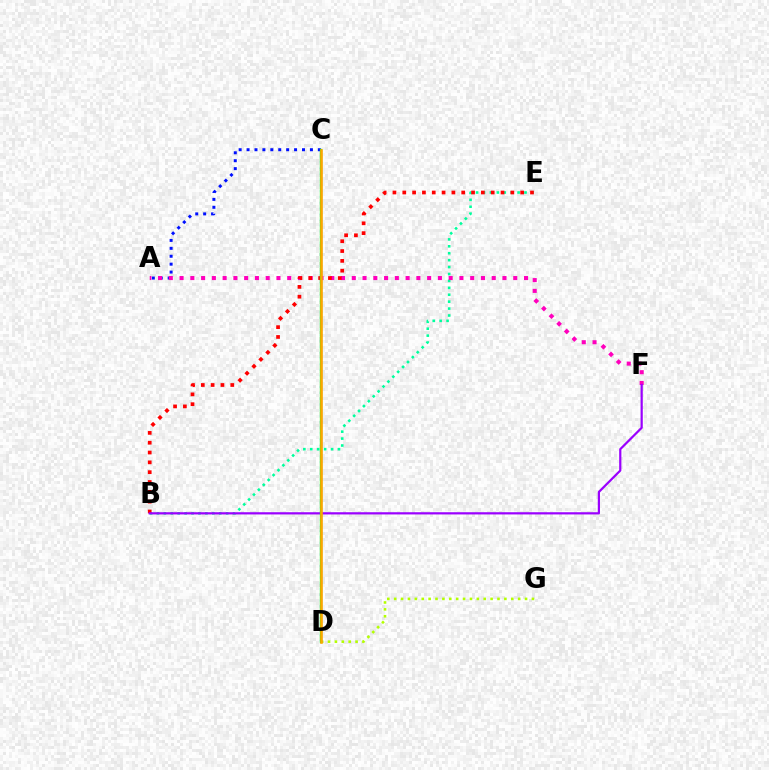{('D', 'G'): [{'color': '#b3ff00', 'line_style': 'dotted', 'thickness': 1.87}], ('B', 'E'): [{'color': '#00ff9d', 'line_style': 'dotted', 'thickness': 1.88}, {'color': '#ff0000', 'line_style': 'dotted', 'thickness': 2.67}], ('A', 'C'): [{'color': '#0010ff', 'line_style': 'dotted', 'thickness': 2.15}], ('C', 'D'): [{'color': '#00b5ff', 'line_style': 'dotted', 'thickness': 1.57}, {'color': '#08ff00', 'line_style': 'solid', 'thickness': 1.66}, {'color': '#ffa500', 'line_style': 'solid', 'thickness': 1.85}], ('A', 'F'): [{'color': '#ff00bd', 'line_style': 'dotted', 'thickness': 2.92}], ('B', 'F'): [{'color': '#9b00ff', 'line_style': 'solid', 'thickness': 1.59}]}